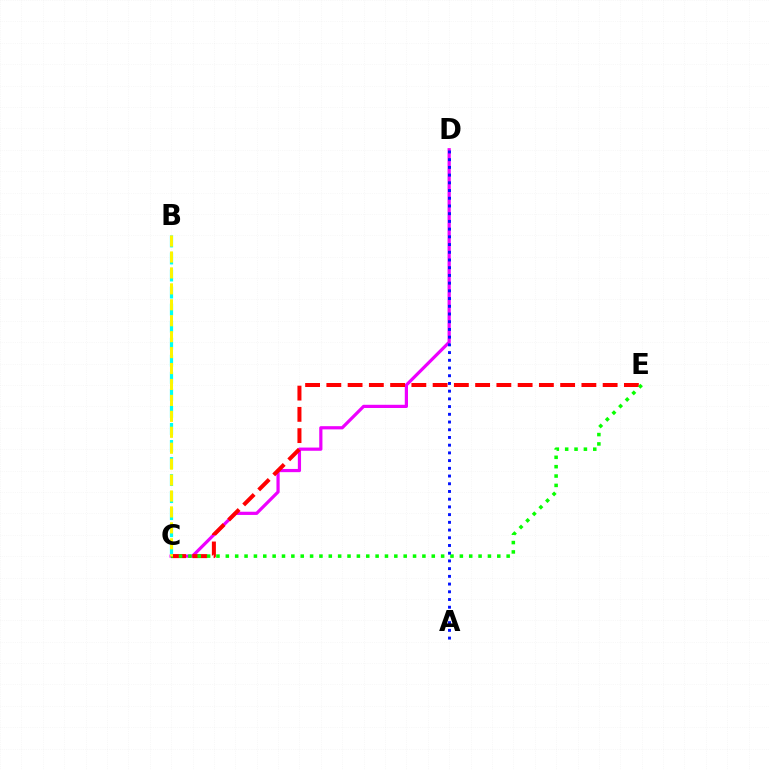{('C', 'D'): [{'color': '#ee00ff', 'line_style': 'solid', 'thickness': 2.31}], ('C', 'E'): [{'color': '#ff0000', 'line_style': 'dashed', 'thickness': 2.89}, {'color': '#08ff00', 'line_style': 'dotted', 'thickness': 2.54}], ('A', 'D'): [{'color': '#0010ff', 'line_style': 'dotted', 'thickness': 2.1}], ('B', 'C'): [{'color': '#00fff6', 'line_style': 'dashed', 'thickness': 2.32}, {'color': '#fcf500', 'line_style': 'dashed', 'thickness': 2.16}]}